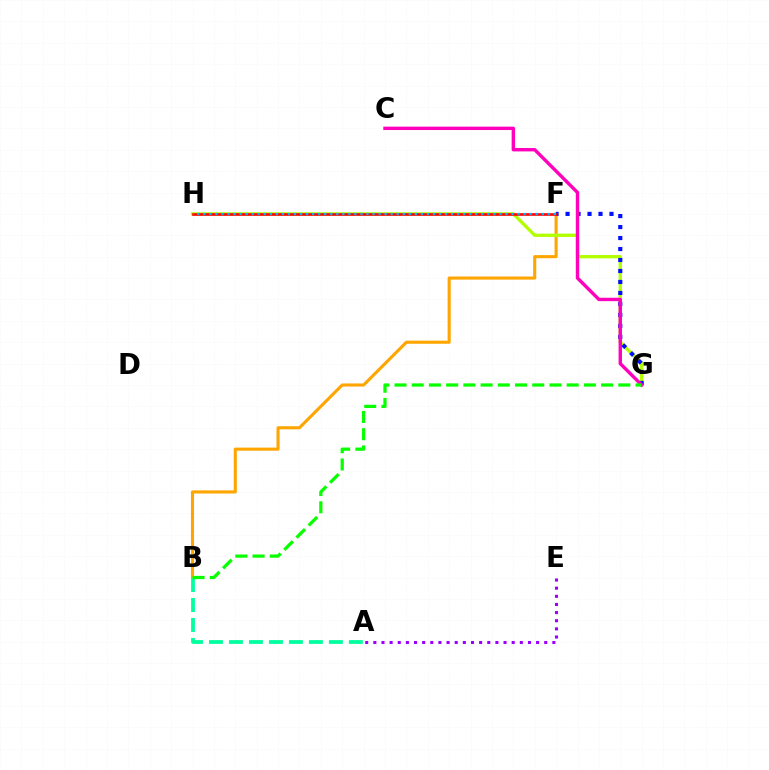{('A', 'E'): [{'color': '#9b00ff', 'line_style': 'dotted', 'thickness': 2.21}], ('B', 'F'): [{'color': '#ffa500', 'line_style': 'solid', 'thickness': 2.22}], ('A', 'B'): [{'color': '#00ff9d', 'line_style': 'dashed', 'thickness': 2.72}], ('G', 'H'): [{'color': '#b3ff00', 'line_style': 'solid', 'thickness': 2.38}], ('F', 'G'): [{'color': '#0010ff', 'line_style': 'dotted', 'thickness': 2.98}], ('F', 'H'): [{'color': '#ff0000', 'line_style': 'solid', 'thickness': 1.88}, {'color': '#00b5ff', 'line_style': 'dotted', 'thickness': 1.64}], ('C', 'G'): [{'color': '#ff00bd', 'line_style': 'solid', 'thickness': 2.45}], ('B', 'G'): [{'color': '#08ff00', 'line_style': 'dashed', 'thickness': 2.34}]}